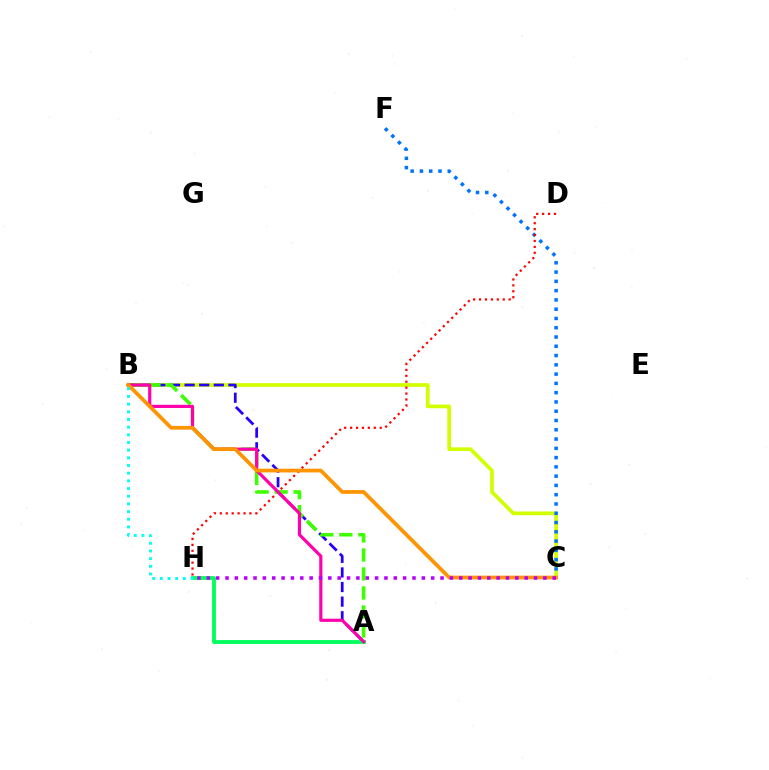{('B', 'C'): [{'color': '#d1ff00', 'line_style': 'solid', 'thickness': 2.65}, {'color': '#ff9400', 'line_style': 'solid', 'thickness': 2.68}], ('C', 'F'): [{'color': '#0074ff', 'line_style': 'dotted', 'thickness': 2.52}], ('A', 'B'): [{'color': '#2500ff', 'line_style': 'dashed', 'thickness': 1.98}, {'color': '#3dff00', 'line_style': 'dashed', 'thickness': 2.58}, {'color': '#ff00ac', 'line_style': 'solid', 'thickness': 2.28}], ('D', 'H'): [{'color': '#ff0000', 'line_style': 'dotted', 'thickness': 1.61}], ('A', 'H'): [{'color': '#00ff5c', 'line_style': 'solid', 'thickness': 2.75}], ('C', 'H'): [{'color': '#b900ff', 'line_style': 'dotted', 'thickness': 2.54}], ('B', 'H'): [{'color': '#00fff6', 'line_style': 'dotted', 'thickness': 2.09}]}